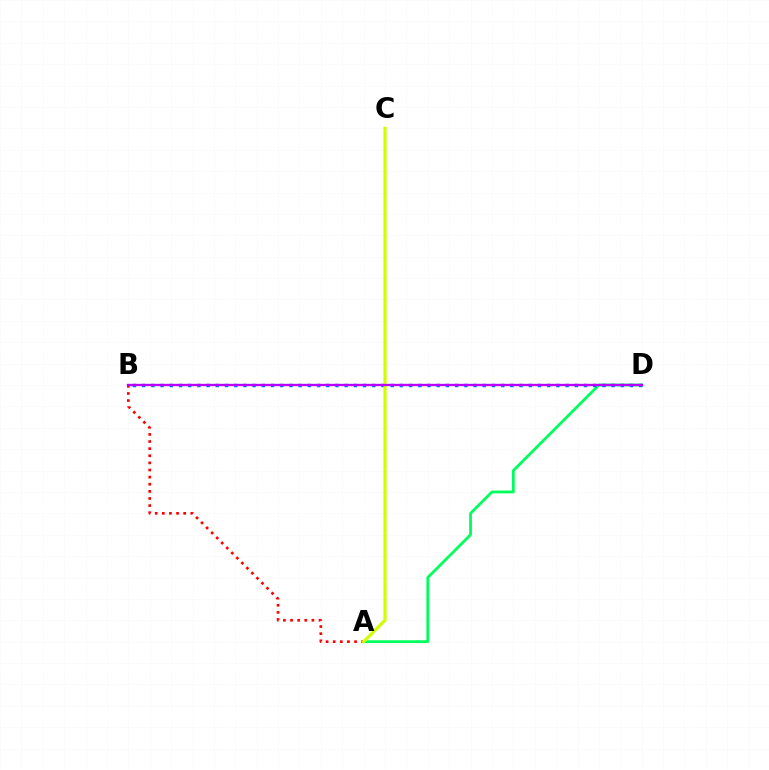{('A', 'D'): [{'color': '#00ff5c', 'line_style': 'solid', 'thickness': 2.01}], ('B', 'D'): [{'color': '#0074ff', 'line_style': 'dotted', 'thickness': 2.5}, {'color': '#b900ff', 'line_style': 'solid', 'thickness': 1.68}], ('A', 'B'): [{'color': '#ff0000', 'line_style': 'dotted', 'thickness': 1.93}], ('A', 'C'): [{'color': '#d1ff00', 'line_style': 'solid', 'thickness': 2.29}]}